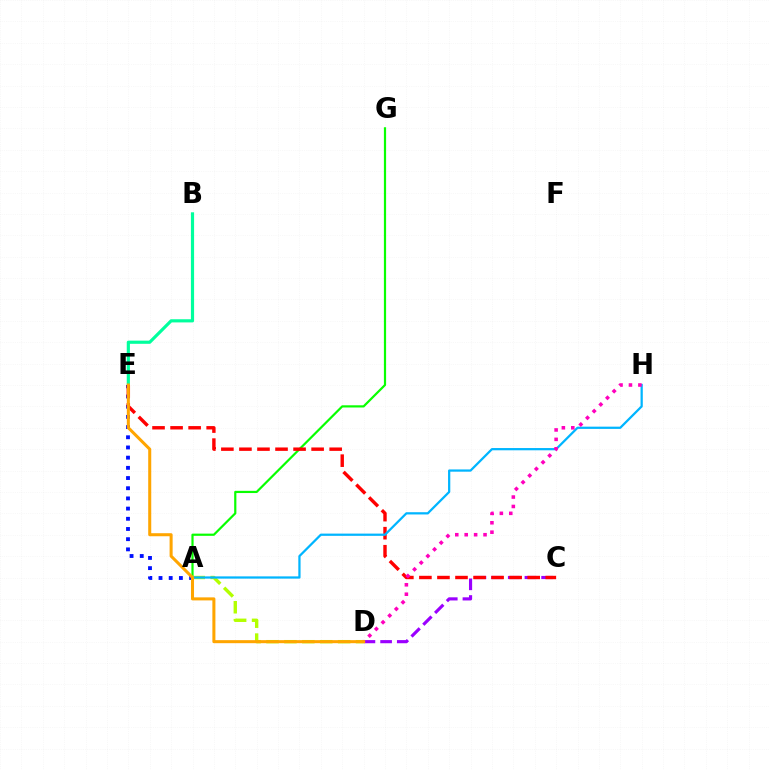{('C', 'D'): [{'color': '#9b00ff', 'line_style': 'dashed', 'thickness': 2.27}], ('A', 'G'): [{'color': '#08ff00', 'line_style': 'solid', 'thickness': 1.58}], ('B', 'E'): [{'color': '#00ff9d', 'line_style': 'solid', 'thickness': 2.28}], ('A', 'D'): [{'color': '#b3ff00', 'line_style': 'dashed', 'thickness': 2.43}], ('A', 'E'): [{'color': '#0010ff', 'line_style': 'dotted', 'thickness': 2.77}], ('C', 'E'): [{'color': '#ff0000', 'line_style': 'dashed', 'thickness': 2.45}], ('A', 'H'): [{'color': '#00b5ff', 'line_style': 'solid', 'thickness': 1.62}], ('D', 'H'): [{'color': '#ff00bd', 'line_style': 'dotted', 'thickness': 2.56}], ('D', 'E'): [{'color': '#ffa500', 'line_style': 'solid', 'thickness': 2.19}]}